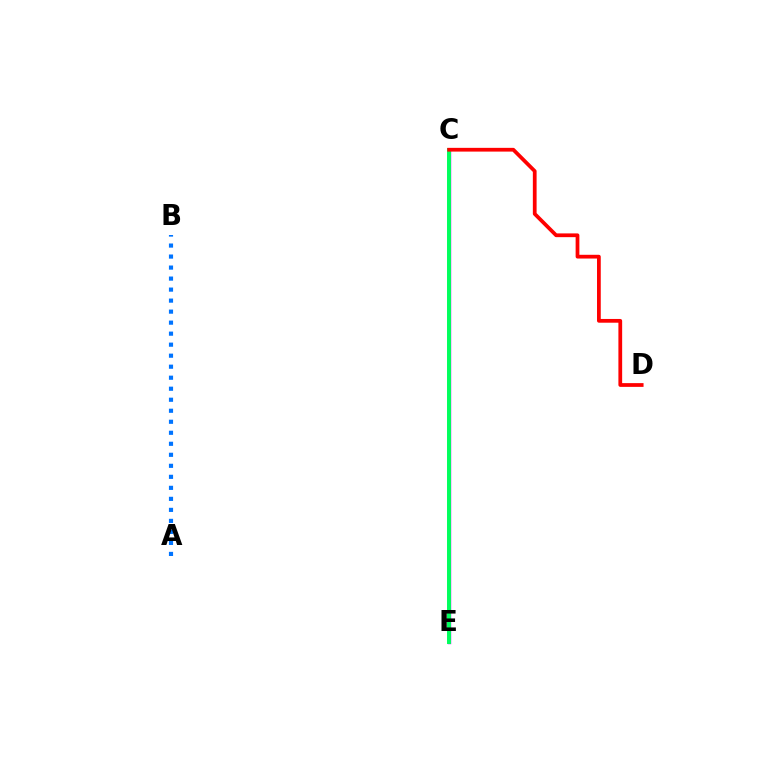{('C', 'E'): [{'color': '#d1ff00', 'line_style': 'dotted', 'thickness': 1.64}, {'color': '#b900ff', 'line_style': 'solid', 'thickness': 2.45}, {'color': '#00ff5c', 'line_style': 'solid', 'thickness': 2.84}], ('A', 'B'): [{'color': '#0074ff', 'line_style': 'dotted', 'thickness': 2.99}], ('C', 'D'): [{'color': '#ff0000', 'line_style': 'solid', 'thickness': 2.7}]}